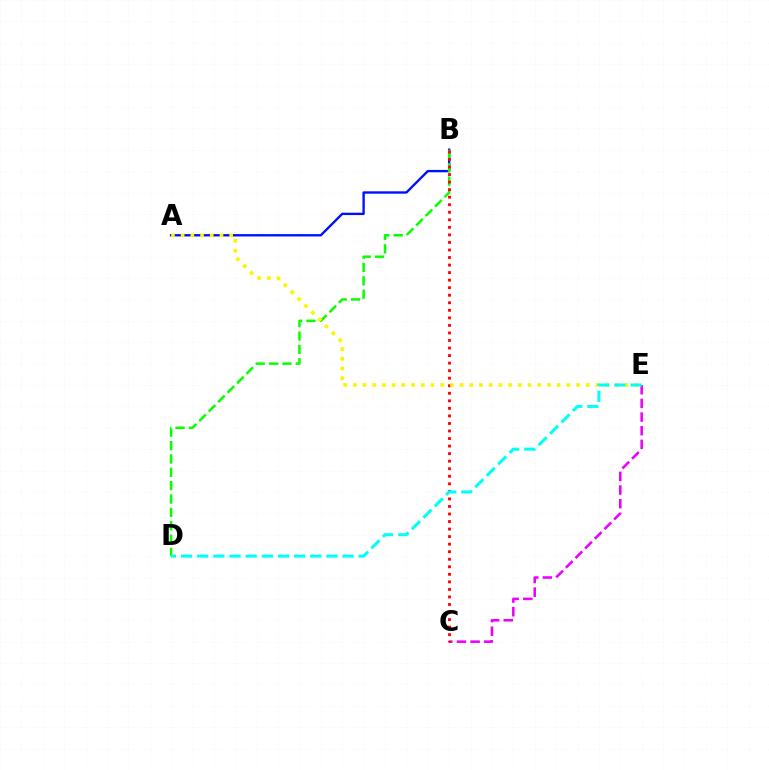{('A', 'B'): [{'color': '#0010ff', 'line_style': 'solid', 'thickness': 1.7}], ('C', 'E'): [{'color': '#ee00ff', 'line_style': 'dashed', 'thickness': 1.85}], ('B', 'D'): [{'color': '#08ff00', 'line_style': 'dashed', 'thickness': 1.81}], ('B', 'C'): [{'color': '#ff0000', 'line_style': 'dotted', 'thickness': 2.05}], ('A', 'E'): [{'color': '#fcf500', 'line_style': 'dotted', 'thickness': 2.64}], ('D', 'E'): [{'color': '#00fff6', 'line_style': 'dashed', 'thickness': 2.19}]}